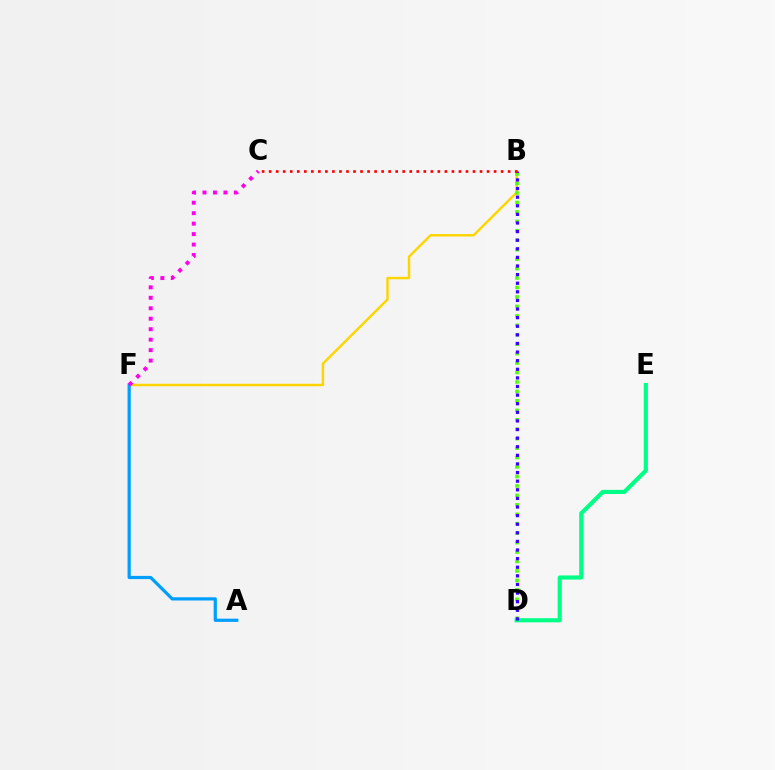{('B', 'F'): [{'color': '#ffd500', 'line_style': 'solid', 'thickness': 1.76}], ('B', 'D'): [{'color': '#4fff00', 'line_style': 'dotted', 'thickness': 2.57}, {'color': '#3700ff', 'line_style': 'dotted', 'thickness': 2.34}], ('A', 'F'): [{'color': '#009eff', 'line_style': 'solid', 'thickness': 2.3}], ('D', 'E'): [{'color': '#00ff86', 'line_style': 'solid', 'thickness': 2.97}], ('C', 'F'): [{'color': '#ff00ed', 'line_style': 'dotted', 'thickness': 2.84}], ('B', 'C'): [{'color': '#ff0000', 'line_style': 'dotted', 'thickness': 1.91}]}